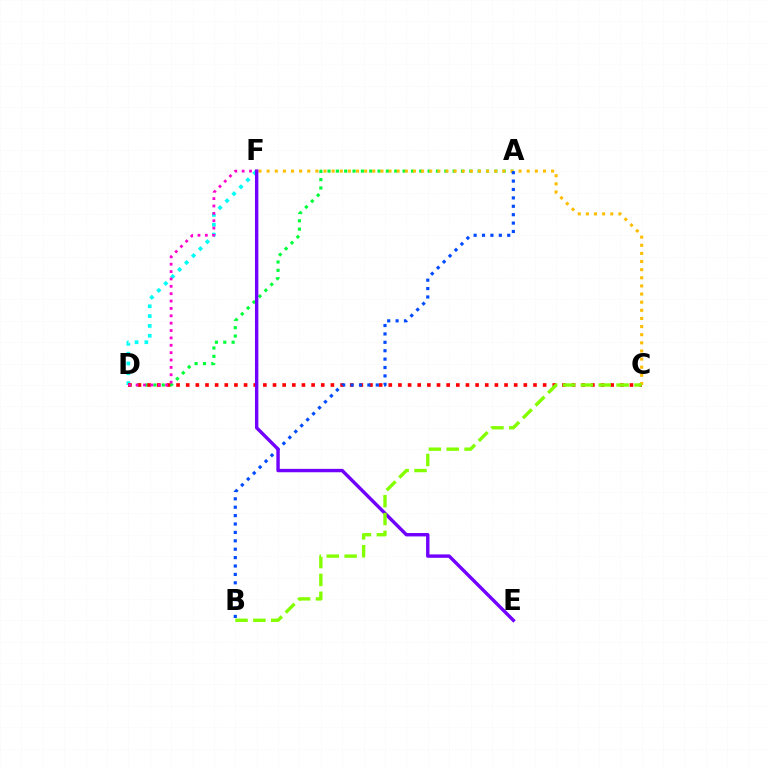{('D', 'F'): [{'color': '#00fff6', 'line_style': 'dotted', 'thickness': 2.67}, {'color': '#ff00cf', 'line_style': 'dotted', 'thickness': 2.0}], ('A', 'D'): [{'color': '#00ff39', 'line_style': 'dotted', 'thickness': 2.27}], ('C', 'D'): [{'color': '#ff0000', 'line_style': 'dotted', 'thickness': 2.62}], ('C', 'F'): [{'color': '#ffbd00', 'line_style': 'dotted', 'thickness': 2.21}], ('A', 'B'): [{'color': '#004bff', 'line_style': 'dotted', 'thickness': 2.28}], ('E', 'F'): [{'color': '#7200ff', 'line_style': 'solid', 'thickness': 2.45}], ('B', 'C'): [{'color': '#84ff00', 'line_style': 'dashed', 'thickness': 2.43}]}